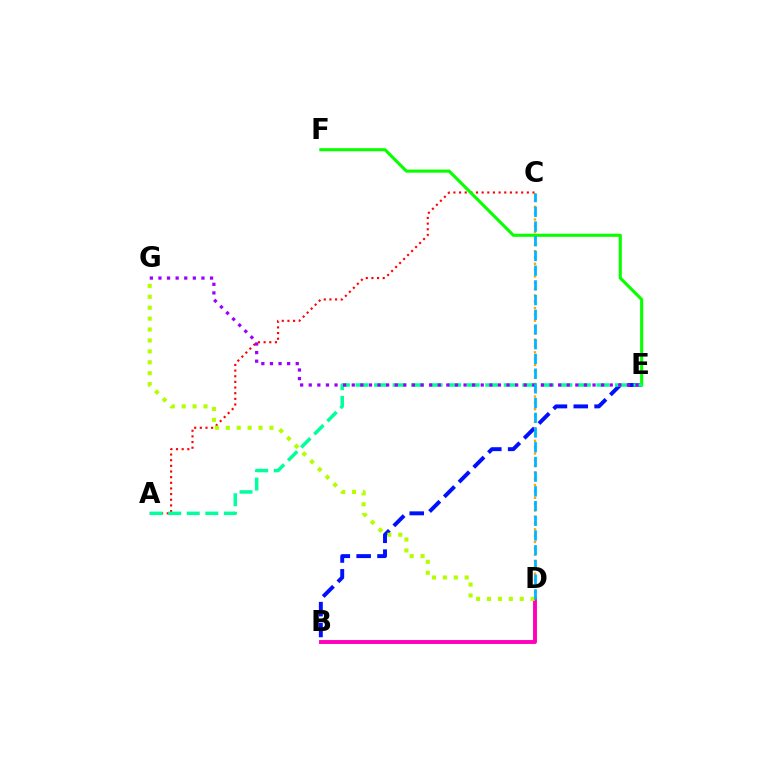{('A', 'C'): [{'color': '#ff0000', 'line_style': 'dotted', 'thickness': 1.54}], ('B', 'D'): [{'color': '#ff00bd', 'line_style': 'solid', 'thickness': 2.81}], ('B', 'E'): [{'color': '#0010ff', 'line_style': 'dashed', 'thickness': 2.83}], ('E', 'F'): [{'color': '#08ff00', 'line_style': 'solid', 'thickness': 2.24}], ('A', 'E'): [{'color': '#00ff9d', 'line_style': 'dashed', 'thickness': 2.52}], ('D', 'G'): [{'color': '#b3ff00', 'line_style': 'dotted', 'thickness': 2.97}], ('C', 'D'): [{'color': '#ffa500', 'line_style': 'dotted', 'thickness': 1.72}, {'color': '#00b5ff', 'line_style': 'dashed', 'thickness': 2.0}], ('E', 'G'): [{'color': '#9b00ff', 'line_style': 'dotted', 'thickness': 2.34}]}